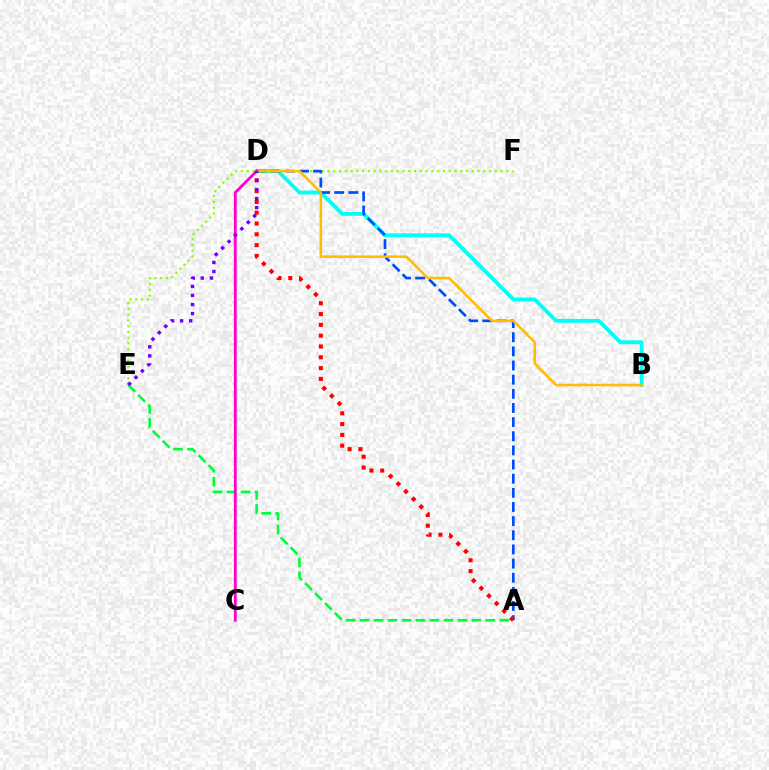{('E', 'F'): [{'color': '#84ff00', 'line_style': 'dotted', 'thickness': 1.57}], ('B', 'D'): [{'color': '#00fff6', 'line_style': 'solid', 'thickness': 2.77}, {'color': '#ffbd00', 'line_style': 'solid', 'thickness': 1.83}], ('A', 'D'): [{'color': '#004bff', 'line_style': 'dashed', 'thickness': 1.92}, {'color': '#ff0000', 'line_style': 'dotted', 'thickness': 2.94}], ('A', 'E'): [{'color': '#00ff39', 'line_style': 'dashed', 'thickness': 1.9}], ('C', 'D'): [{'color': '#ff00cf', 'line_style': 'solid', 'thickness': 2.04}], ('D', 'E'): [{'color': '#7200ff', 'line_style': 'dotted', 'thickness': 2.46}]}